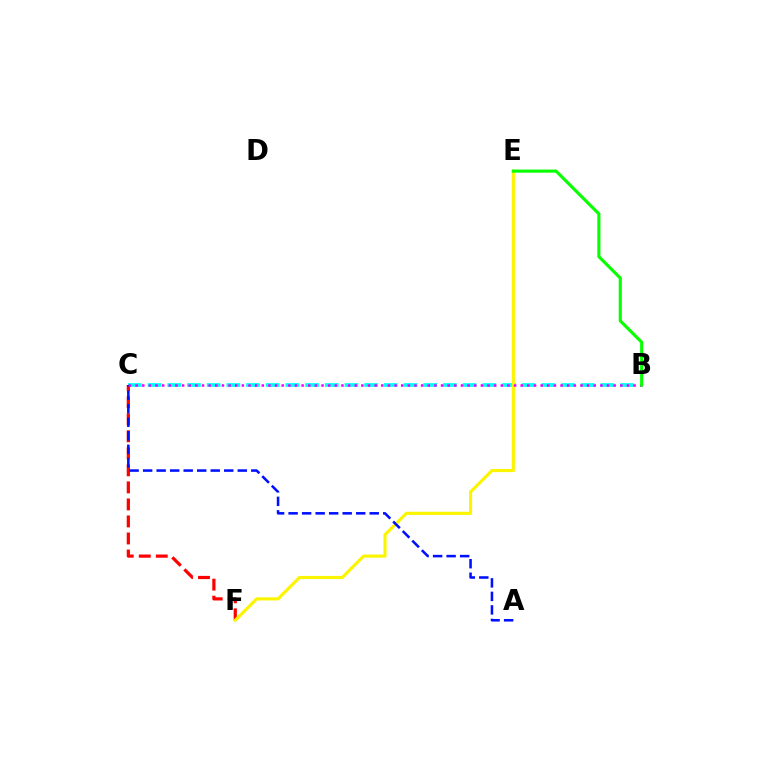{('B', 'C'): [{'color': '#00fff6', 'line_style': 'dashed', 'thickness': 2.67}, {'color': '#ee00ff', 'line_style': 'dotted', 'thickness': 1.8}], ('C', 'F'): [{'color': '#ff0000', 'line_style': 'dashed', 'thickness': 2.31}], ('E', 'F'): [{'color': '#fcf500', 'line_style': 'solid', 'thickness': 2.26}], ('A', 'C'): [{'color': '#0010ff', 'line_style': 'dashed', 'thickness': 1.84}], ('B', 'E'): [{'color': '#08ff00', 'line_style': 'solid', 'thickness': 2.24}]}